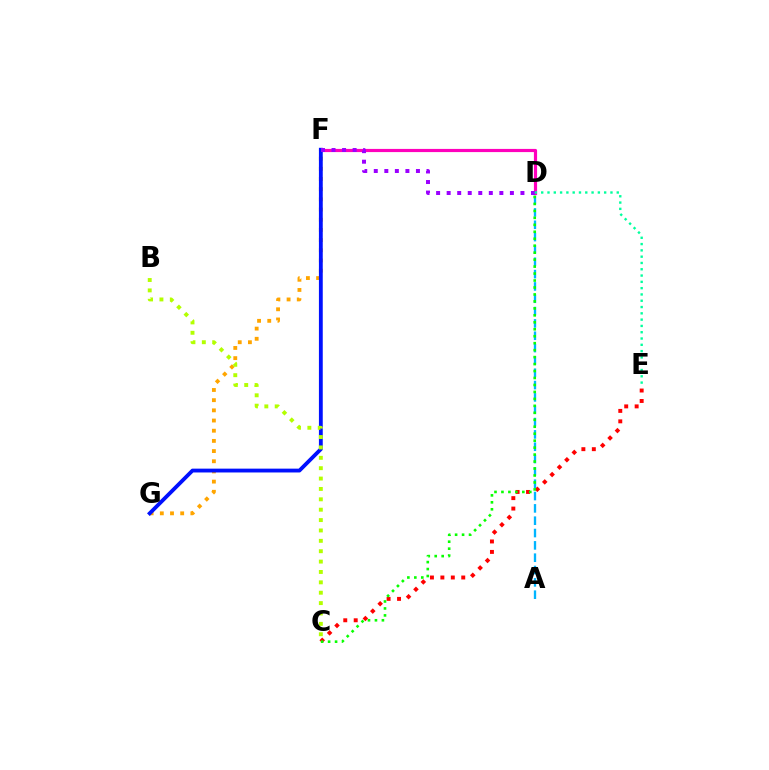{('A', 'D'): [{'color': '#00b5ff', 'line_style': 'dashed', 'thickness': 1.68}], ('F', 'G'): [{'color': '#ffa500', 'line_style': 'dotted', 'thickness': 2.77}, {'color': '#0010ff', 'line_style': 'solid', 'thickness': 2.76}], ('D', 'F'): [{'color': '#ff00bd', 'line_style': 'solid', 'thickness': 2.29}, {'color': '#9b00ff', 'line_style': 'dotted', 'thickness': 2.86}], ('C', 'E'): [{'color': '#ff0000', 'line_style': 'dotted', 'thickness': 2.84}], ('C', 'D'): [{'color': '#08ff00', 'line_style': 'dotted', 'thickness': 1.89}], ('B', 'C'): [{'color': '#b3ff00', 'line_style': 'dotted', 'thickness': 2.82}], ('D', 'E'): [{'color': '#00ff9d', 'line_style': 'dotted', 'thickness': 1.71}]}